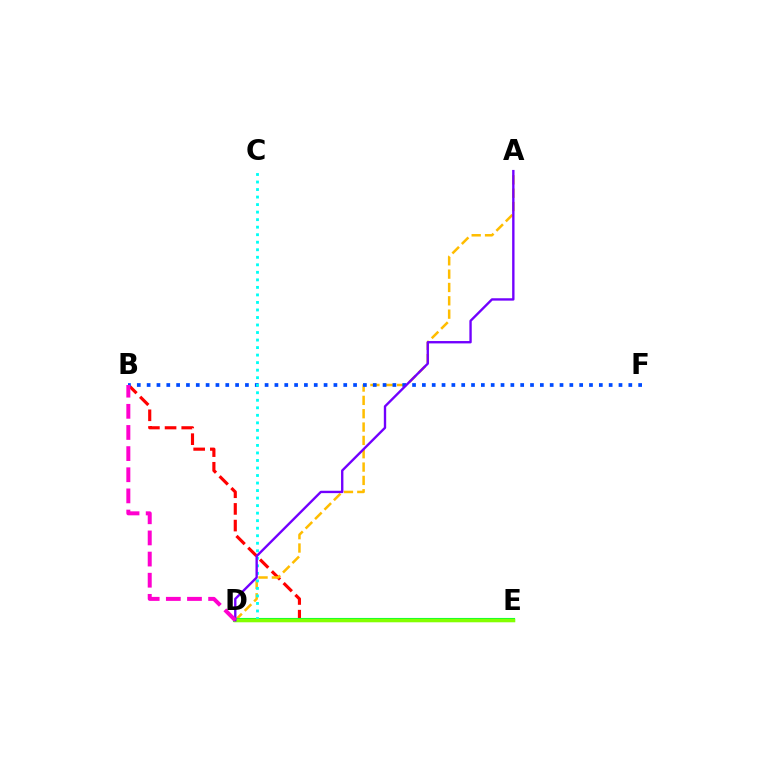{('B', 'E'): [{'color': '#ff0000', 'line_style': 'dashed', 'thickness': 2.26}], ('A', 'D'): [{'color': '#ffbd00', 'line_style': 'dashed', 'thickness': 1.81}, {'color': '#7200ff', 'line_style': 'solid', 'thickness': 1.71}], ('D', 'E'): [{'color': '#00ff39', 'line_style': 'solid', 'thickness': 2.95}, {'color': '#84ff00', 'line_style': 'solid', 'thickness': 2.5}], ('B', 'F'): [{'color': '#004bff', 'line_style': 'dotted', 'thickness': 2.67}], ('C', 'D'): [{'color': '#00fff6', 'line_style': 'dotted', 'thickness': 2.04}], ('B', 'D'): [{'color': '#ff00cf', 'line_style': 'dashed', 'thickness': 2.87}]}